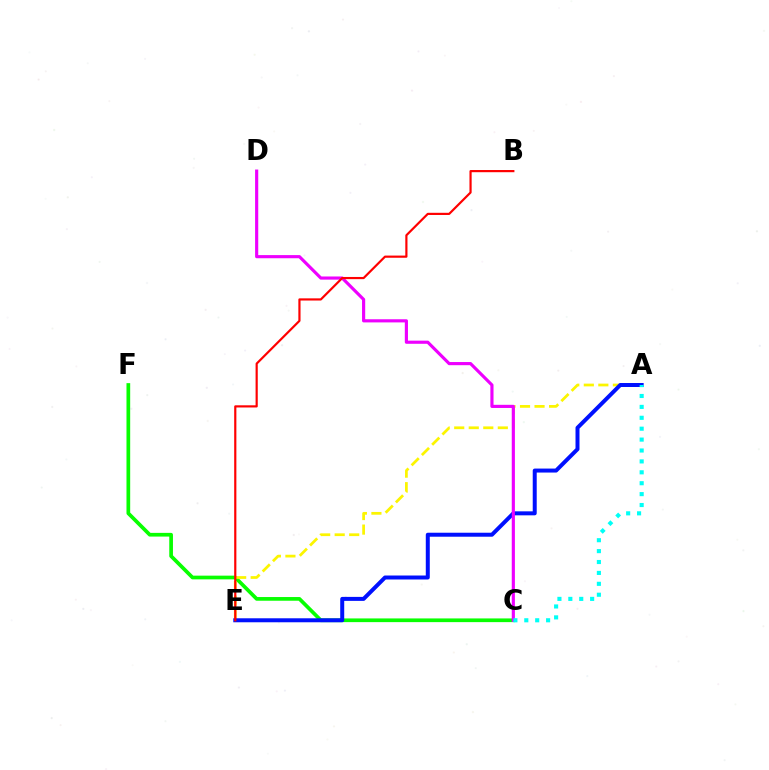{('C', 'F'): [{'color': '#08ff00', 'line_style': 'solid', 'thickness': 2.66}], ('A', 'E'): [{'color': '#fcf500', 'line_style': 'dashed', 'thickness': 1.97}, {'color': '#0010ff', 'line_style': 'solid', 'thickness': 2.87}], ('C', 'D'): [{'color': '#ee00ff', 'line_style': 'solid', 'thickness': 2.27}], ('B', 'E'): [{'color': '#ff0000', 'line_style': 'solid', 'thickness': 1.57}], ('A', 'C'): [{'color': '#00fff6', 'line_style': 'dotted', 'thickness': 2.96}]}